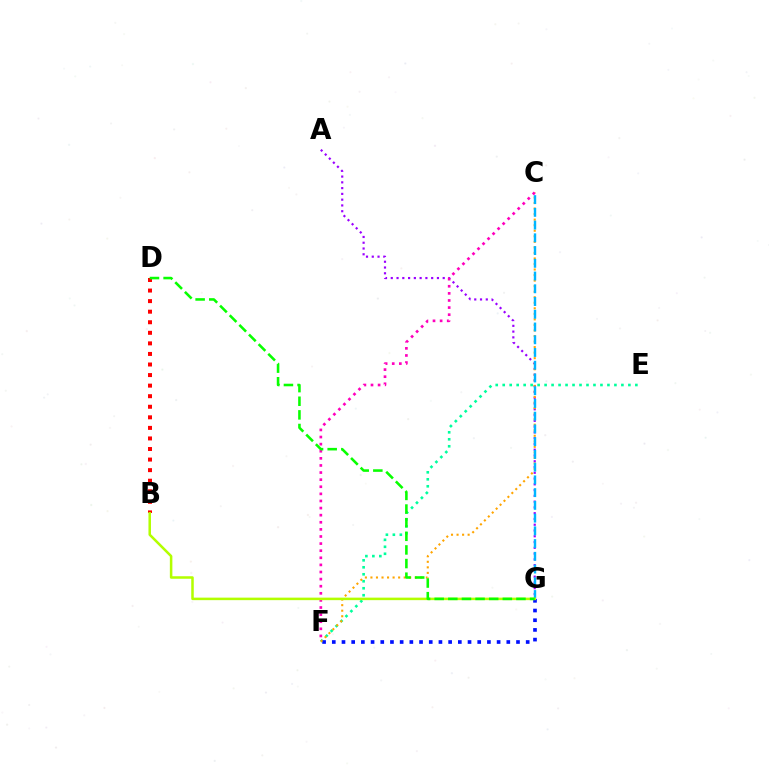{('E', 'F'): [{'color': '#00ff9d', 'line_style': 'dotted', 'thickness': 1.9}], ('F', 'G'): [{'color': '#0010ff', 'line_style': 'dotted', 'thickness': 2.63}], ('B', 'D'): [{'color': '#ff0000', 'line_style': 'dotted', 'thickness': 2.87}], ('A', 'G'): [{'color': '#9b00ff', 'line_style': 'dotted', 'thickness': 1.57}], ('C', 'F'): [{'color': '#ffa500', 'line_style': 'dotted', 'thickness': 1.51}, {'color': '#ff00bd', 'line_style': 'dotted', 'thickness': 1.93}], ('C', 'G'): [{'color': '#00b5ff', 'line_style': 'dashed', 'thickness': 1.73}], ('B', 'G'): [{'color': '#b3ff00', 'line_style': 'solid', 'thickness': 1.81}], ('D', 'G'): [{'color': '#08ff00', 'line_style': 'dashed', 'thickness': 1.85}]}